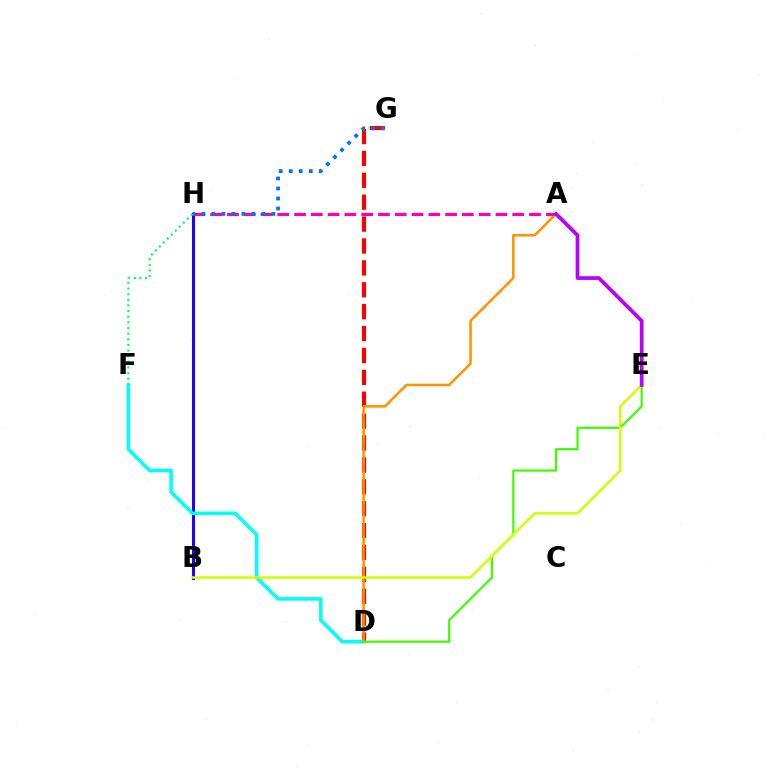{('B', 'H'): [{'color': '#2500ff', 'line_style': 'solid', 'thickness': 2.19}], ('D', 'G'): [{'color': '#ff0000', 'line_style': 'dashed', 'thickness': 2.97}], ('D', 'F'): [{'color': '#00fff6', 'line_style': 'solid', 'thickness': 2.56}], ('A', 'D'): [{'color': '#ff9400', 'line_style': 'solid', 'thickness': 1.83}], ('A', 'H'): [{'color': '#ff00ac', 'line_style': 'dashed', 'thickness': 2.28}], ('D', 'E'): [{'color': '#3dff00', 'line_style': 'solid', 'thickness': 1.59}], ('G', 'H'): [{'color': '#0074ff', 'line_style': 'dotted', 'thickness': 2.72}], ('B', 'E'): [{'color': '#d1ff00', 'line_style': 'solid', 'thickness': 1.81}], ('F', 'H'): [{'color': '#00ff5c', 'line_style': 'dotted', 'thickness': 1.53}], ('A', 'E'): [{'color': '#b900ff', 'line_style': 'solid', 'thickness': 2.68}]}